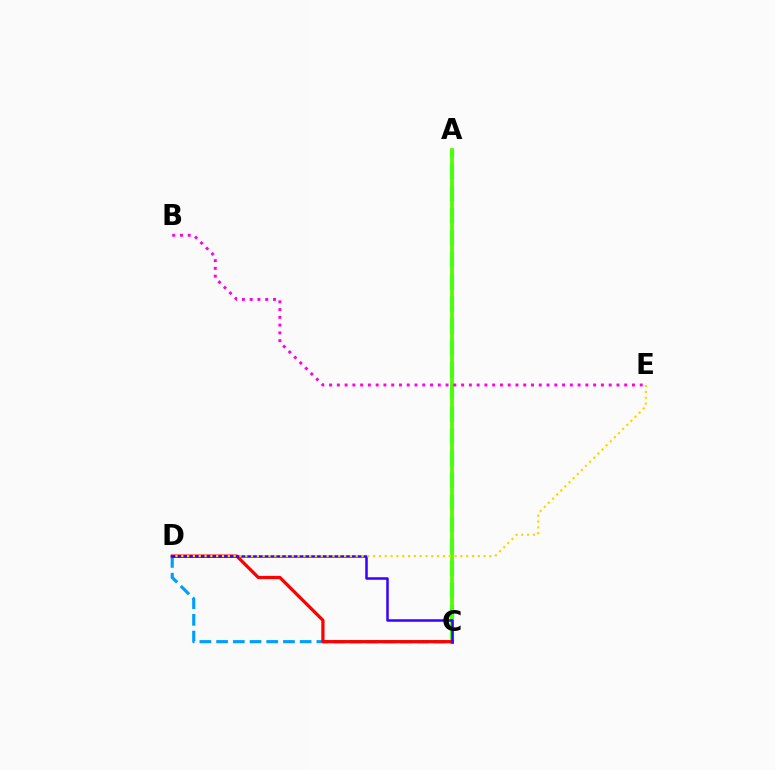{('A', 'C'): [{'color': '#00ff86', 'line_style': 'dashed', 'thickness': 2.99}, {'color': '#4fff00', 'line_style': 'solid', 'thickness': 2.7}], ('C', 'D'): [{'color': '#009eff', 'line_style': 'dashed', 'thickness': 2.27}, {'color': '#ff0000', 'line_style': 'solid', 'thickness': 2.34}, {'color': '#3700ff', 'line_style': 'solid', 'thickness': 1.8}], ('B', 'E'): [{'color': '#ff00ed', 'line_style': 'dotted', 'thickness': 2.11}], ('D', 'E'): [{'color': '#ffd500', 'line_style': 'dotted', 'thickness': 1.58}]}